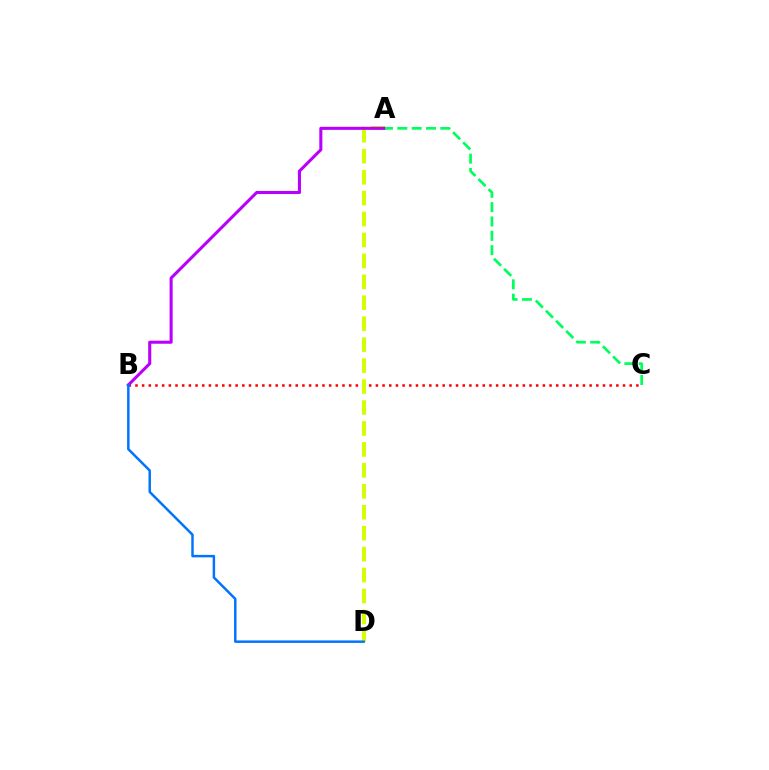{('B', 'C'): [{'color': '#ff0000', 'line_style': 'dotted', 'thickness': 1.81}], ('A', 'D'): [{'color': '#d1ff00', 'line_style': 'dashed', 'thickness': 2.85}], ('A', 'B'): [{'color': '#b900ff', 'line_style': 'solid', 'thickness': 2.21}], ('A', 'C'): [{'color': '#00ff5c', 'line_style': 'dashed', 'thickness': 1.95}], ('B', 'D'): [{'color': '#0074ff', 'line_style': 'solid', 'thickness': 1.78}]}